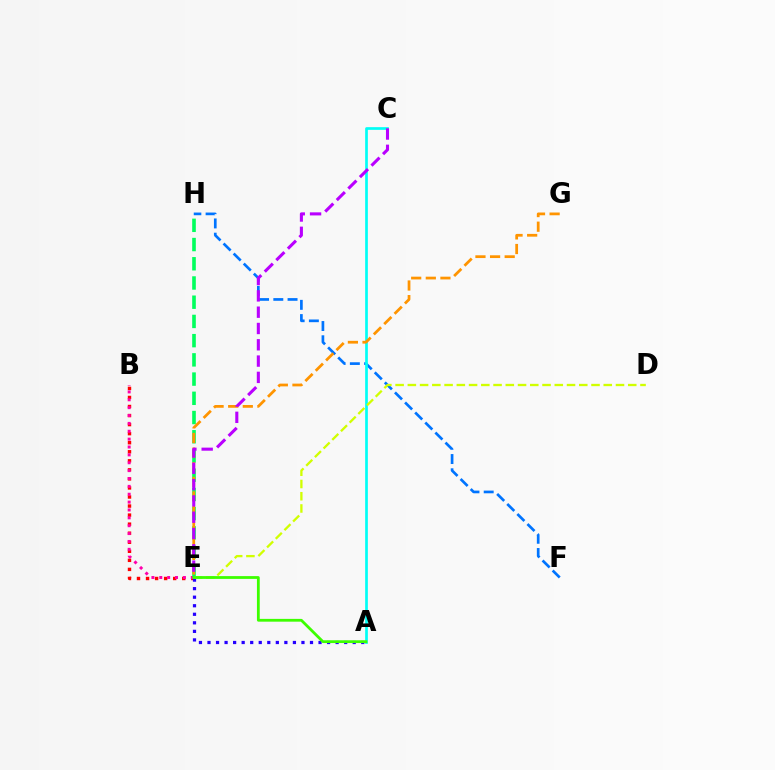{('F', 'H'): [{'color': '#0074ff', 'line_style': 'dashed', 'thickness': 1.93}], ('B', 'E'): [{'color': '#ff0000', 'line_style': 'dotted', 'thickness': 2.46}, {'color': '#ff00ac', 'line_style': 'dotted', 'thickness': 2.14}], ('A', 'C'): [{'color': '#00fff6', 'line_style': 'solid', 'thickness': 1.94}], ('A', 'E'): [{'color': '#2500ff', 'line_style': 'dotted', 'thickness': 2.32}, {'color': '#3dff00', 'line_style': 'solid', 'thickness': 2.01}], ('E', 'H'): [{'color': '#00ff5c', 'line_style': 'dashed', 'thickness': 2.61}], ('E', 'G'): [{'color': '#ff9400', 'line_style': 'dashed', 'thickness': 1.99}], ('C', 'E'): [{'color': '#b900ff', 'line_style': 'dashed', 'thickness': 2.21}], ('D', 'E'): [{'color': '#d1ff00', 'line_style': 'dashed', 'thickness': 1.66}]}